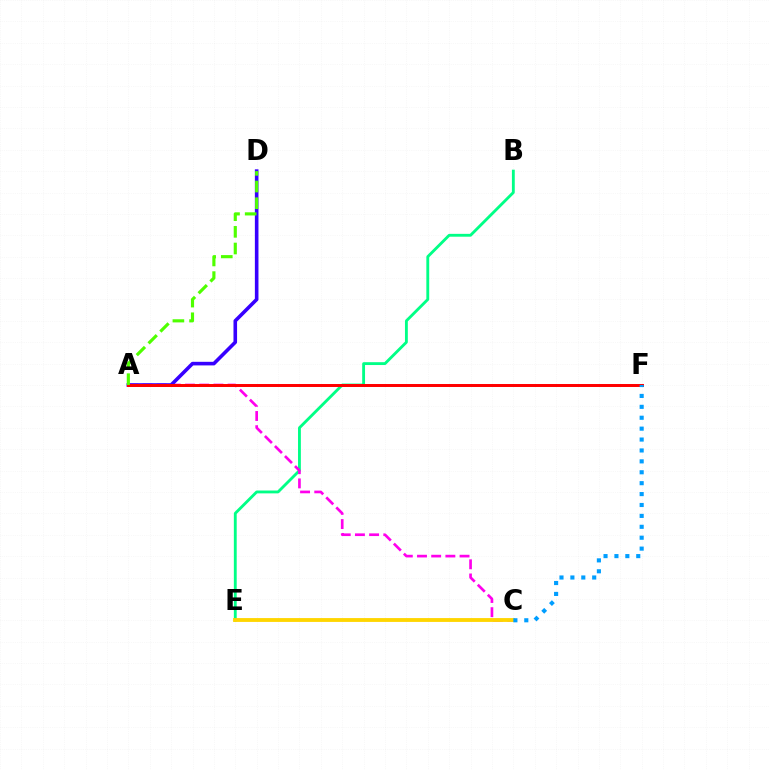{('B', 'E'): [{'color': '#00ff86', 'line_style': 'solid', 'thickness': 2.05}], ('A', 'C'): [{'color': '#ff00ed', 'line_style': 'dashed', 'thickness': 1.93}], ('A', 'D'): [{'color': '#3700ff', 'line_style': 'solid', 'thickness': 2.59}, {'color': '#4fff00', 'line_style': 'dashed', 'thickness': 2.26}], ('A', 'F'): [{'color': '#ff0000', 'line_style': 'solid', 'thickness': 2.14}], ('C', 'E'): [{'color': '#ffd500', 'line_style': 'solid', 'thickness': 2.77}], ('C', 'F'): [{'color': '#009eff', 'line_style': 'dotted', 'thickness': 2.96}]}